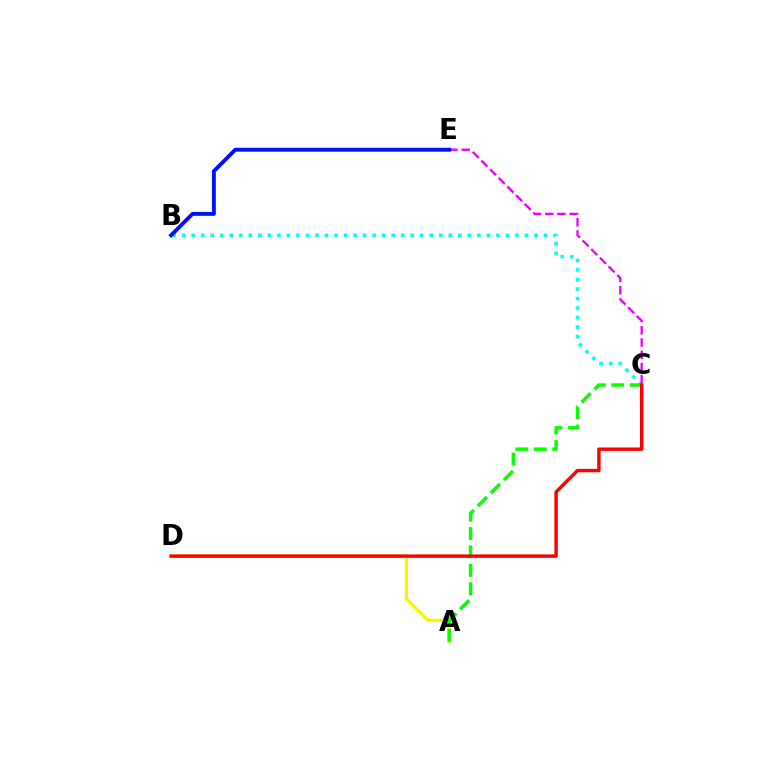{('A', 'D'): [{'color': '#fcf500', 'line_style': 'solid', 'thickness': 2.3}], ('B', 'C'): [{'color': '#00fff6', 'line_style': 'dotted', 'thickness': 2.59}], ('C', 'E'): [{'color': '#ee00ff', 'line_style': 'dashed', 'thickness': 1.66}], ('A', 'C'): [{'color': '#08ff00', 'line_style': 'dashed', 'thickness': 2.5}], ('B', 'E'): [{'color': '#0010ff', 'line_style': 'solid', 'thickness': 2.79}], ('C', 'D'): [{'color': '#ff0000', 'line_style': 'solid', 'thickness': 2.46}]}